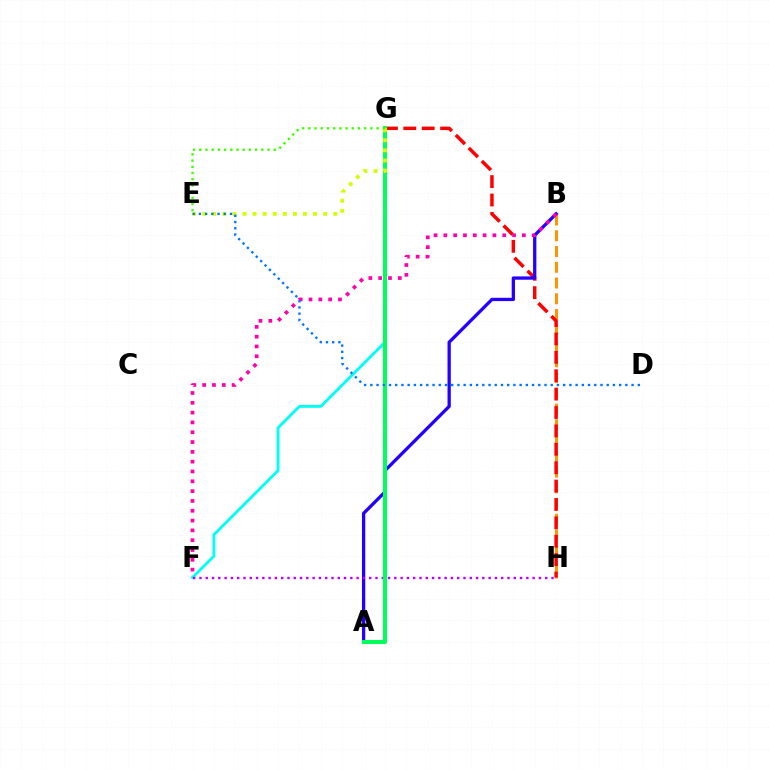{('F', 'G'): [{'color': '#00fff6', 'line_style': 'solid', 'thickness': 2.06}], ('B', 'H'): [{'color': '#ff9400', 'line_style': 'dashed', 'thickness': 2.14}], ('G', 'H'): [{'color': '#ff0000', 'line_style': 'dashed', 'thickness': 2.5}], ('A', 'B'): [{'color': '#2500ff', 'line_style': 'solid', 'thickness': 2.37}], ('F', 'H'): [{'color': '#b900ff', 'line_style': 'dotted', 'thickness': 1.71}], ('B', 'F'): [{'color': '#ff00ac', 'line_style': 'dotted', 'thickness': 2.67}], ('A', 'G'): [{'color': '#00ff5c', 'line_style': 'solid', 'thickness': 2.91}], ('E', 'G'): [{'color': '#d1ff00', 'line_style': 'dotted', 'thickness': 2.74}, {'color': '#3dff00', 'line_style': 'dotted', 'thickness': 1.69}], ('D', 'E'): [{'color': '#0074ff', 'line_style': 'dotted', 'thickness': 1.69}]}